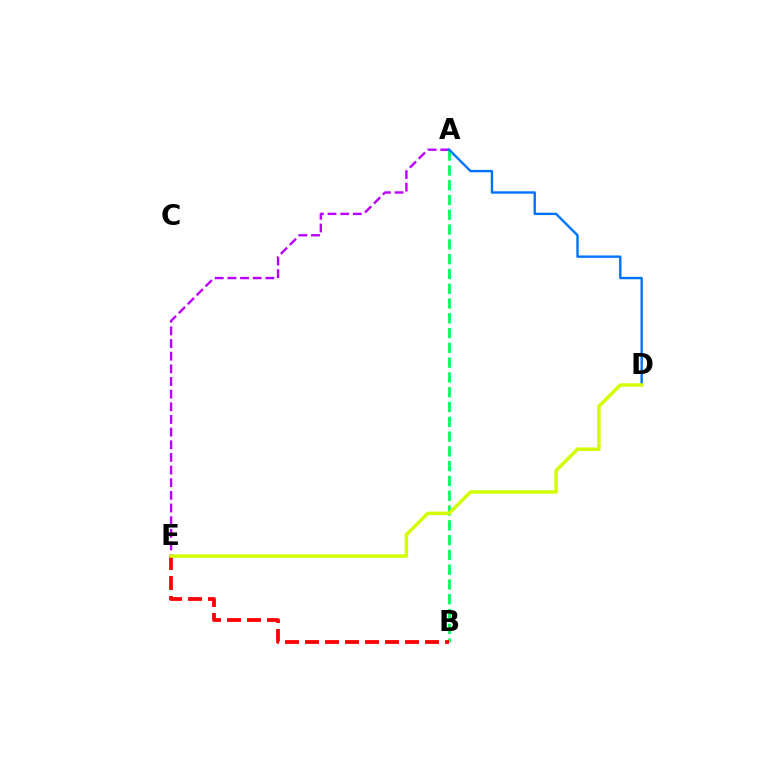{('A', 'E'): [{'color': '#b900ff', 'line_style': 'dashed', 'thickness': 1.72}], ('A', 'B'): [{'color': '#00ff5c', 'line_style': 'dashed', 'thickness': 2.01}], ('B', 'E'): [{'color': '#ff0000', 'line_style': 'dashed', 'thickness': 2.72}], ('A', 'D'): [{'color': '#0074ff', 'line_style': 'solid', 'thickness': 1.72}], ('D', 'E'): [{'color': '#d1ff00', 'line_style': 'solid', 'thickness': 2.49}]}